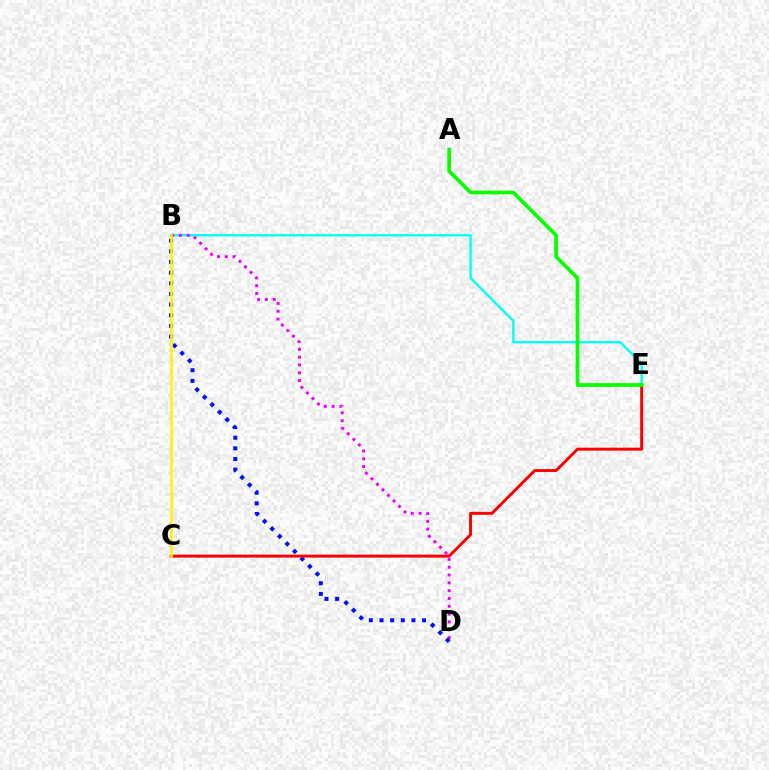{('B', 'E'): [{'color': '#00fff6', 'line_style': 'solid', 'thickness': 1.7}], ('B', 'D'): [{'color': '#ee00ff', 'line_style': 'dotted', 'thickness': 2.12}, {'color': '#0010ff', 'line_style': 'dotted', 'thickness': 2.89}], ('C', 'E'): [{'color': '#ff0000', 'line_style': 'solid', 'thickness': 2.13}], ('B', 'C'): [{'color': '#fcf500', 'line_style': 'solid', 'thickness': 1.84}], ('A', 'E'): [{'color': '#08ff00', 'line_style': 'solid', 'thickness': 2.68}]}